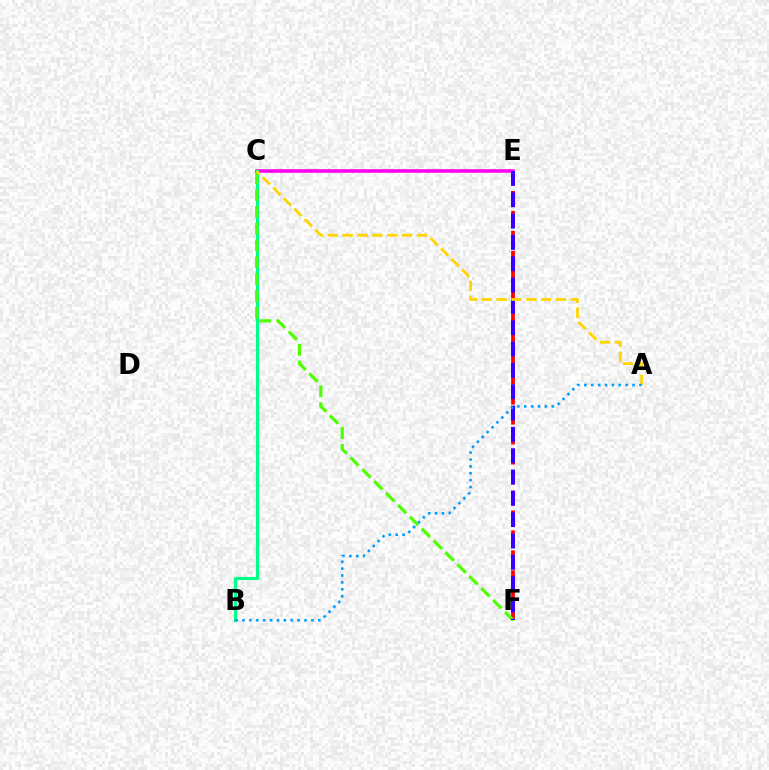{('C', 'E'): [{'color': '#ff00ed', 'line_style': 'solid', 'thickness': 2.55}], ('E', 'F'): [{'color': '#ff0000', 'line_style': 'dashed', 'thickness': 2.71}, {'color': '#3700ff', 'line_style': 'dashed', 'thickness': 2.9}], ('B', 'C'): [{'color': '#00ff86', 'line_style': 'solid', 'thickness': 2.27}], ('C', 'F'): [{'color': '#4fff00', 'line_style': 'dashed', 'thickness': 2.28}], ('A', 'C'): [{'color': '#ffd500', 'line_style': 'dashed', 'thickness': 2.02}], ('A', 'B'): [{'color': '#009eff', 'line_style': 'dotted', 'thickness': 1.87}]}